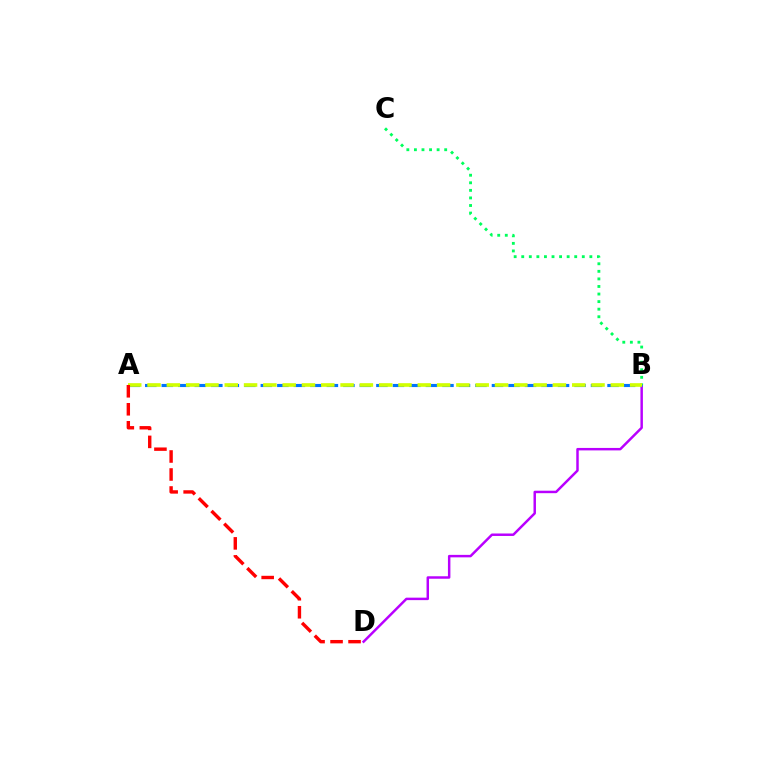{('B', 'D'): [{'color': '#b900ff', 'line_style': 'solid', 'thickness': 1.78}], ('A', 'B'): [{'color': '#0074ff', 'line_style': 'dashed', 'thickness': 2.24}, {'color': '#d1ff00', 'line_style': 'dashed', 'thickness': 2.62}], ('B', 'C'): [{'color': '#00ff5c', 'line_style': 'dotted', 'thickness': 2.06}], ('A', 'D'): [{'color': '#ff0000', 'line_style': 'dashed', 'thickness': 2.45}]}